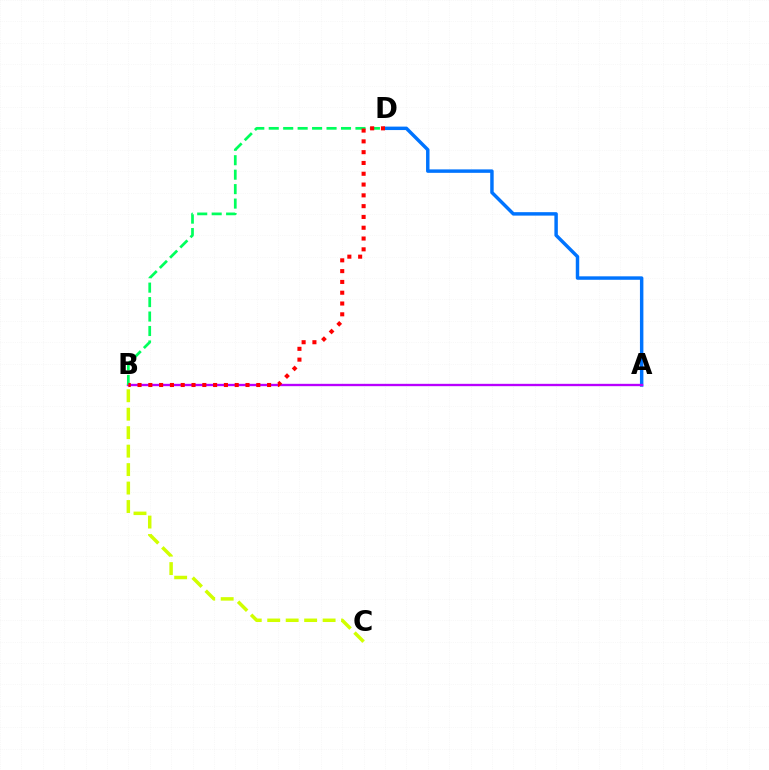{('A', 'D'): [{'color': '#0074ff', 'line_style': 'solid', 'thickness': 2.48}], ('A', 'B'): [{'color': '#b900ff', 'line_style': 'solid', 'thickness': 1.69}], ('B', 'C'): [{'color': '#d1ff00', 'line_style': 'dashed', 'thickness': 2.51}], ('B', 'D'): [{'color': '#00ff5c', 'line_style': 'dashed', 'thickness': 1.96}, {'color': '#ff0000', 'line_style': 'dotted', 'thickness': 2.93}]}